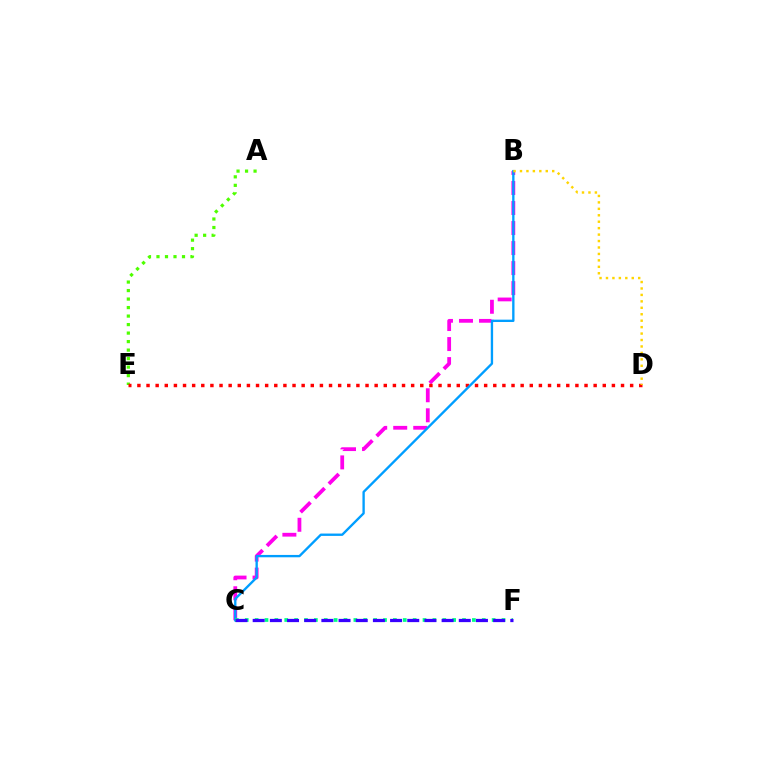{('B', 'C'): [{'color': '#ff00ed', 'line_style': 'dashed', 'thickness': 2.72}, {'color': '#009eff', 'line_style': 'solid', 'thickness': 1.69}], ('A', 'E'): [{'color': '#4fff00', 'line_style': 'dotted', 'thickness': 2.31}], ('D', 'E'): [{'color': '#ff0000', 'line_style': 'dotted', 'thickness': 2.48}], ('C', 'F'): [{'color': '#00ff86', 'line_style': 'dotted', 'thickness': 2.68}, {'color': '#3700ff', 'line_style': 'dashed', 'thickness': 2.33}], ('B', 'D'): [{'color': '#ffd500', 'line_style': 'dotted', 'thickness': 1.75}]}